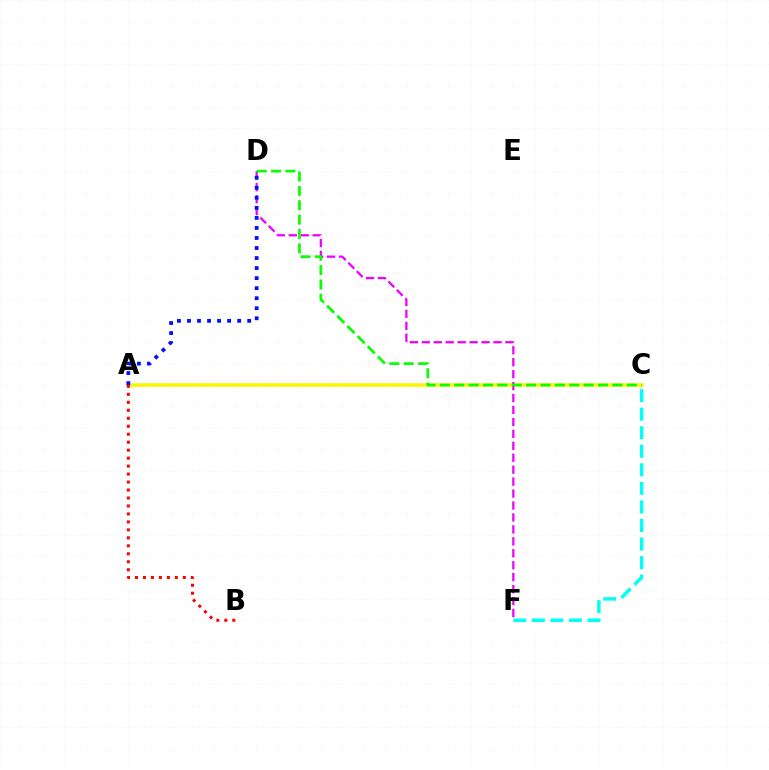{('A', 'C'): [{'color': '#fcf500', 'line_style': 'solid', 'thickness': 2.53}], ('A', 'B'): [{'color': '#ff0000', 'line_style': 'dotted', 'thickness': 2.17}], ('D', 'F'): [{'color': '#ee00ff', 'line_style': 'dashed', 'thickness': 1.62}], ('A', 'D'): [{'color': '#0010ff', 'line_style': 'dotted', 'thickness': 2.73}], ('C', 'D'): [{'color': '#08ff00', 'line_style': 'dashed', 'thickness': 1.95}], ('C', 'F'): [{'color': '#00fff6', 'line_style': 'dashed', 'thickness': 2.52}]}